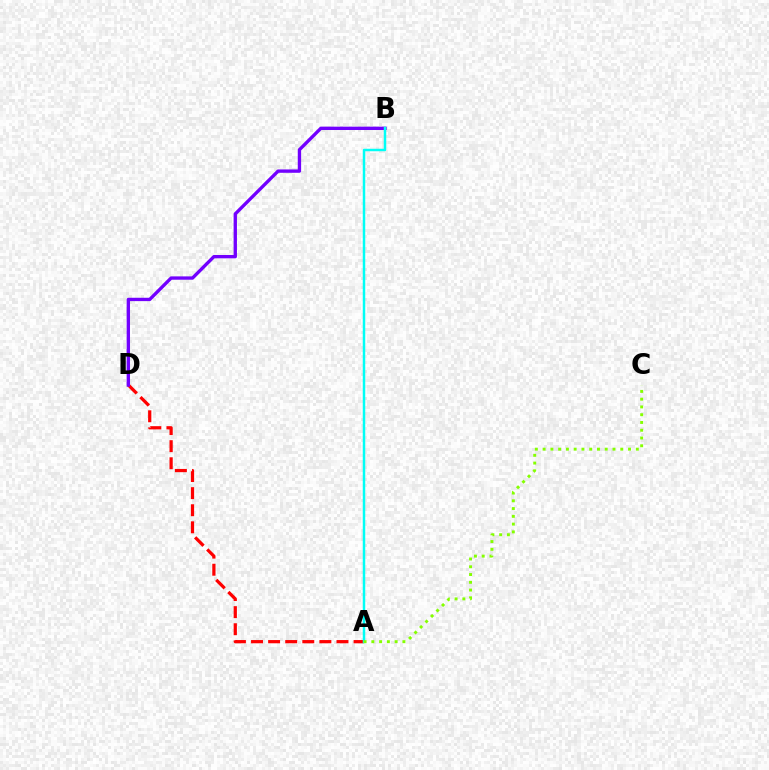{('A', 'D'): [{'color': '#ff0000', 'line_style': 'dashed', 'thickness': 2.32}], ('B', 'D'): [{'color': '#7200ff', 'line_style': 'solid', 'thickness': 2.41}], ('A', 'B'): [{'color': '#00fff6', 'line_style': 'solid', 'thickness': 1.78}], ('A', 'C'): [{'color': '#84ff00', 'line_style': 'dotted', 'thickness': 2.11}]}